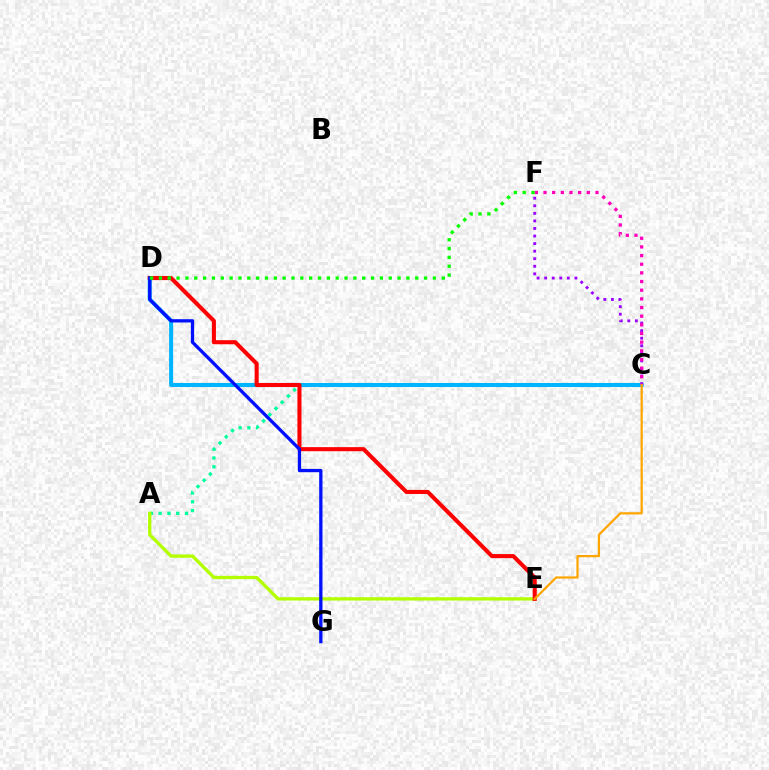{('A', 'C'): [{'color': '#00ff9d', 'line_style': 'dotted', 'thickness': 2.38}], ('A', 'E'): [{'color': '#b3ff00', 'line_style': 'solid', 'thickness': 2.38}], ('C', 'D'): [{'color': '#00b5ff', 'line_style': 'solid', 'thickness': 2.91}], ('D', 'E'): [{'color': '#ff0000', 'line_style': 'solid', 'thickness': 2.93}], ('C', 'F'): [{'color': '#9b00ff', 'line_style': 'dotted', 'thickness': 2.05}, {'color': '#ff00bd', 'line_style': 'dotted', 'thickness': 2.35}], ('D', 'G'): [{'color': '#0010ff', 'line_style': 'solid', 'thickness': 2.37}], ('D', 'F'): [{'color': '#08ff00', 'line_style': 'dotted', 'thickness': 2.4}], ('C', 'E'): [{'color': '#ffa500', 'line_style': 'solid', 'thickness': 1.61}]}